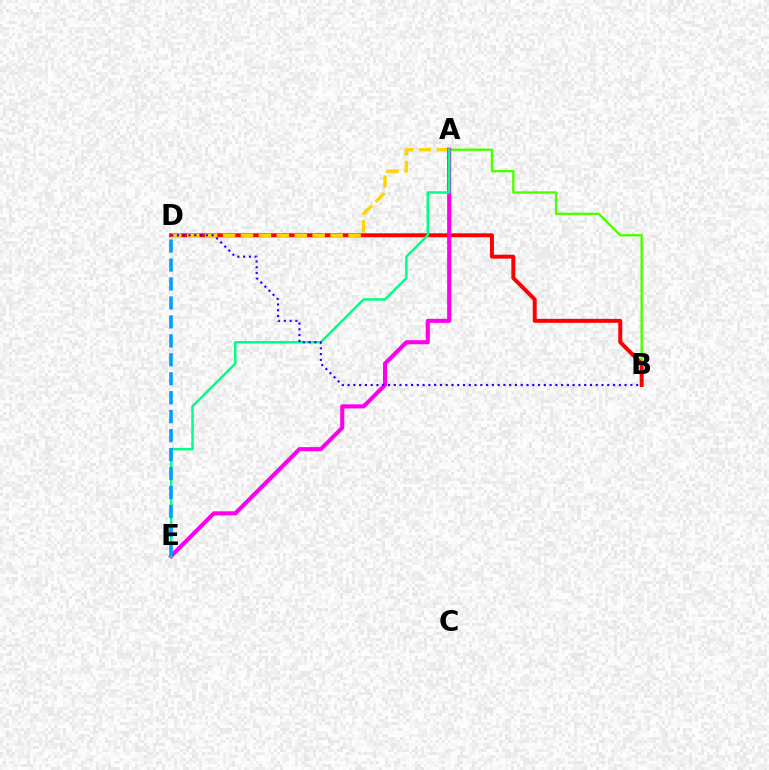{('A', 'B'): [{'color': '#4fff00', 'line_style': 'solid', 'thickness': 1.73}], ('B', 'D'): [{'color': '#ff0000', 'line_style': 'solid', 'thickness': 2.85}, {'color': '#3700ff', 'line_style': 'dotted', 'thickness': 1.57}], ('A', 'D'): [{'color': '#ffd500', 'line_style': 'dashed', 'thickness': 2.44}], ('A', 'E'): [{'color': '#ff00ed', 'line_style': 'solid', 'thickness': 2.94}, {'color': '#00ff86', 'line_style': 'solid', 'thickness': 1.79}], ('D', 'E'): [{'color': '#009eff', 'line_style': 'dashed', 'thickness': 2.58}]}